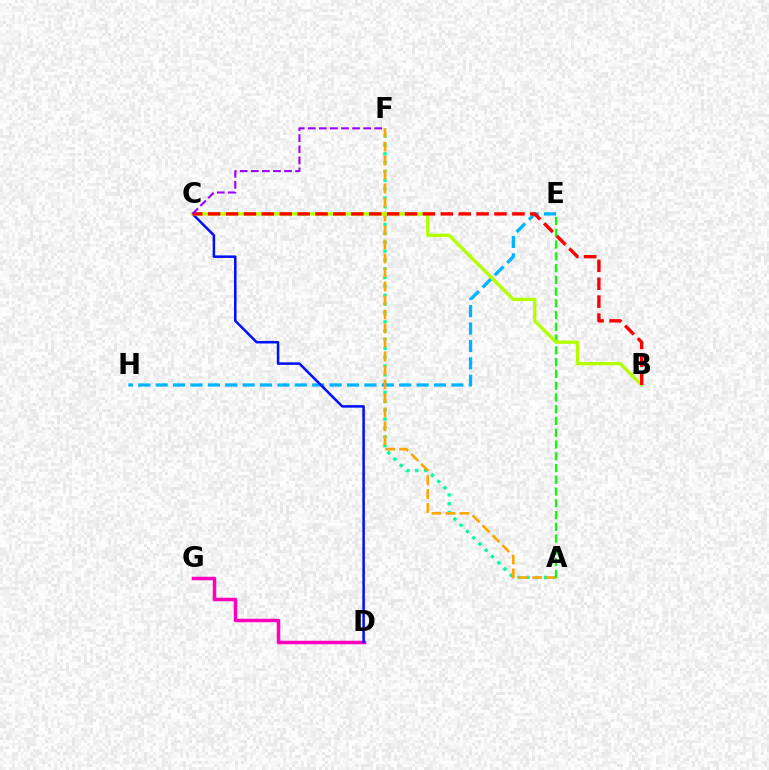{('A', 'F'): [{'color': '#00ff9d', 'line_style': 'dotted', 'thickness': 2.4}, {'color': '#ffa500', 'line_style': 'dashed', 'thickness': 1.9}], ('E', 'H'): [{'color': '#00b5ff', 'line_style': 'dashed', 'thickness': 2.36}], ('D', 'G'): [{'color': '#ff00bd', 'line_style': 'solid', 'thickness': 2.51}], ('C', 'D'): [{'color': '#0010ff', 'line_style': 'solid', 'thickness': 1.82}], ('A', 'E'): [{'color': '#08ff00', 'line_style': 'dashed', 'thickness': 1.6}], ('B', 'C'): [{'color': '#b3ff00', 'line_style': 'solid', 'thickness': 2.4}, {'color': '#ff0000', 'line_style': 'dashed', 'thickness': 2.43}], ('C', 'F'): [{'color': '#9b00ff', 'line_style': 'dashed', 'thickness': 1.51}]}